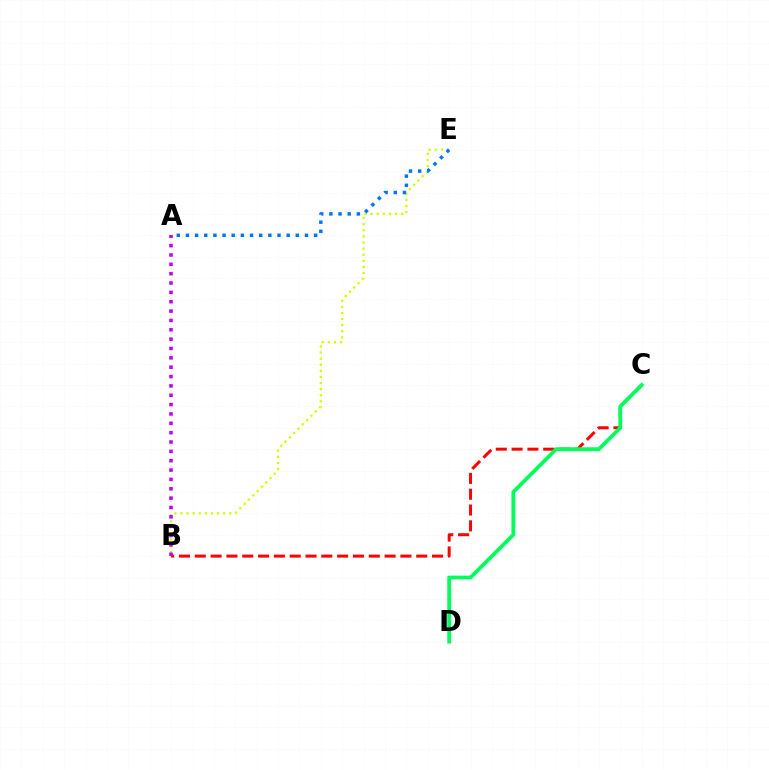{('B', 'E'): [{'color': '#d1ff00', 'line_style': 'dotted', 'thickness': 1.66}], ('B', 'C'): [{'color': '#ff0000', 'line_style': 'dashed', 'thickness': 2.15}], ('C', 'D'): [{'color': '#00ff5c', 'line_style': 'solid', 'thickness': 2.74}], ('A', 'B'): [{'color': '#b900ff', 'line_style': 'dotted', 'thickness': 2.54}], ('A', 'E'): [{'color': '#0074ff', 'line_style': 'dotted', 'thickness': 2.49}]}